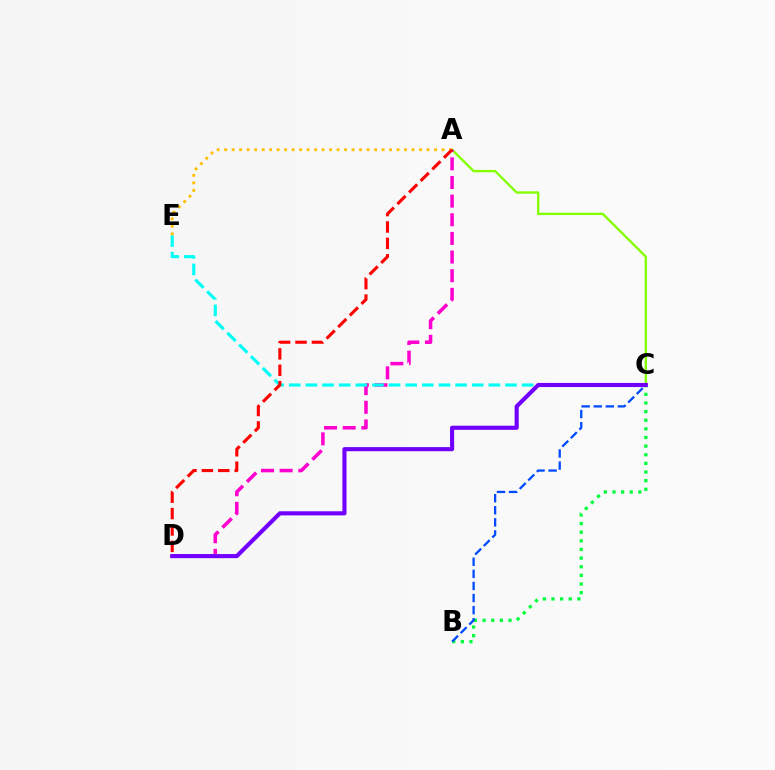{('A', 'C'): [{'color': '#84ff00', 'line_style': 'solid', 'thickness': 1.7}], ('B', 'C'): [{'color': '#00ff39', 'line_style': 'dotted', 'thickness': 2.35}, {'color': '#004bff', 'line_style': 'dashed', 'thickness': 1.64}], ('A', 'D'): [{'color': '#ff00cf', 'line_style': 'dashed', 'thickness': 2.53}, {'color': '#ff0000', 'line_style': 'dashed', 'thickness': 2.23}], ('C', 'E'): [{'color': '#00fff6', 'line_style': 'dashed', 'thickness': 2.26}], ('A', 'E'): [{'color': '#ffbd00', 'line_style': 'dotted', 'thickness': 2.04}], ('C', 'D'): [{'color': '#7200ff', 'line_style': 'solid', 'thickness': 2.96}]}